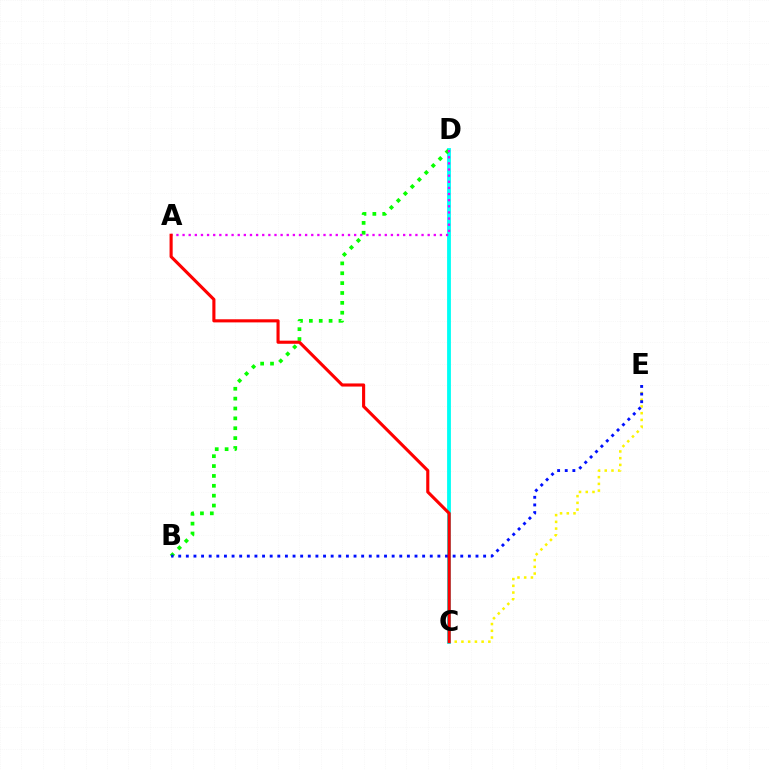{('C', 'E'): [{'color': '#fcf500', 'line_style': 'dotted', 'thickness': 1.83}], ('C', 'D'): [{'color': '#00fff6', 'line_style': 'solid', 'thickness': 2.74}], ('B', 'D'): [{'color': '#08ff00', 'line_style': 'dotted', 'thickness': 2.68}], ('B', 'E'): [{'color': '#0010ff', 'line_style': 'dotted', 'thickness': 2.07}], ('A', 'D'): [{'color': '#ee00ff', 'line_style': 'dotted', 'thickness': 1.66}], ('A', 'C'): [{'color': '#ff0000', 'line_style': 'solid', 'thickness': 2.24}]}